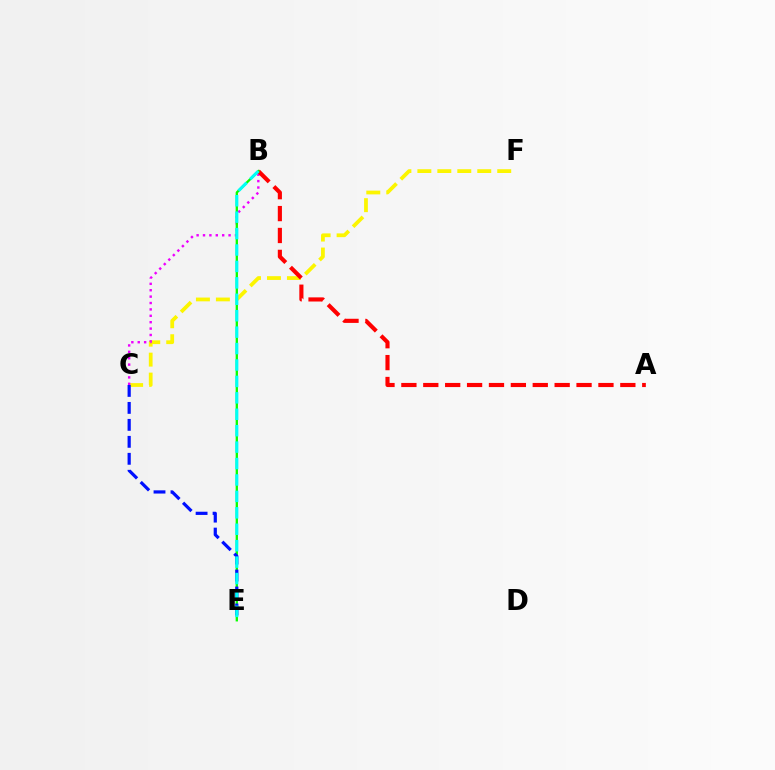{('C', 'F'): [{'color': '#fcf500', 'line_style': 'dashed', 'thickness': 2.71}], ('B', 'C'): [{'color': '#ee00ff', 'line_style': 'dotted', 'thickness': 1.74}], ('A', 'B'): [{'color': '#ff0000', 'line_style': 'dashed', 'thickness': 2.97}], ('B', 'E'): [{'color': '#08ff00', 'line_style': 'solid', 'thickness': 1.67}, {'color': '#00fff6', 'line_style': 'dashed', 'thickness': 2.23}], ('C', 'E'): [{'color': '#0010ff', 'line_style': 'dashed', 'thickness': 2.31}]}